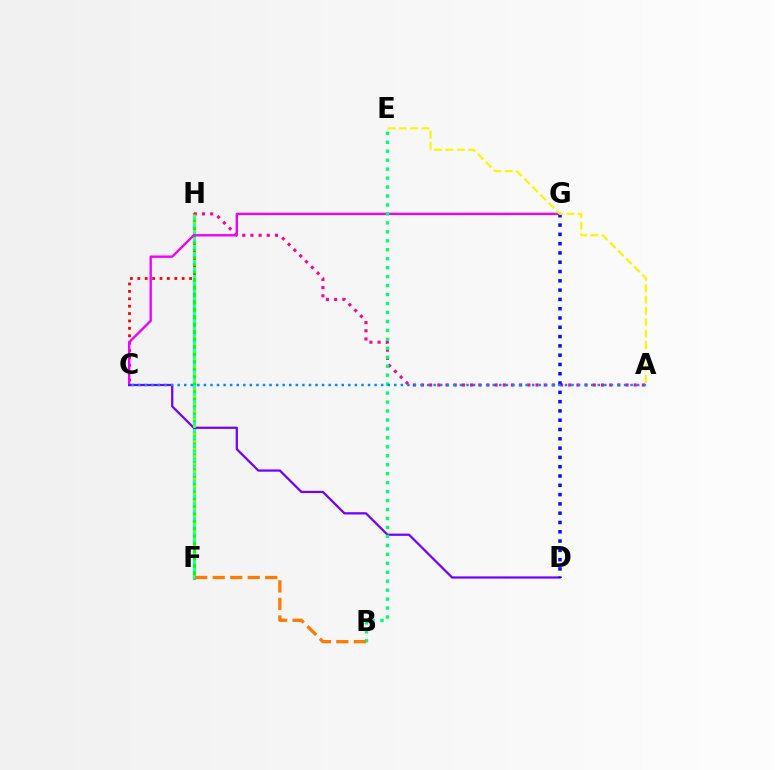{('F', 'H'): [{'color': '#08ff00', 'line_style': 'solid', 'thickness': 2.24}, {'color': '#84ff00', 'line_style': 'dotted', 'thickness': 2.04}, {'color': '#00fff6', 'line_style': 'dotted', 'thickness': 1.99}], ('C', 'H'): [{'color': '#ff0000', 'line_style': 'dotted', 'thickness': 2.01}], ('A', 'H'): [{'color': '#ff0094', 'line_style': 'dotted', 'thickness': 2.22}], ('C', 'G'): [{'color': '#ee00ff', 'line_style': 'solid', 'thickness': 1.7}], ('C', 'D'): [{'color': '#7200ff', 'line_style': 'solid', 'thickness': 1.62}], ('D', 'G'): [{'color': '#0010ff', 'line_style': 'dotted', 'thickness': 2.53}], ('B', 'E'): [{'color': '#00ff74', 'line_style': 'dotted', 'thickness': 2.43}], ('A', 'C'): [{'color': '#008cff', 'line_style': 'dotted', 'thickness': 1.78}], ('A', 'E'): [{'color': '#fcf500', 'line_style': 'dashed', 'thickness': 1.54}], ('B', 'F'): [{'color': '#ff7c00', 'line_style': 'dashed', 'thickness': 2.38}]}